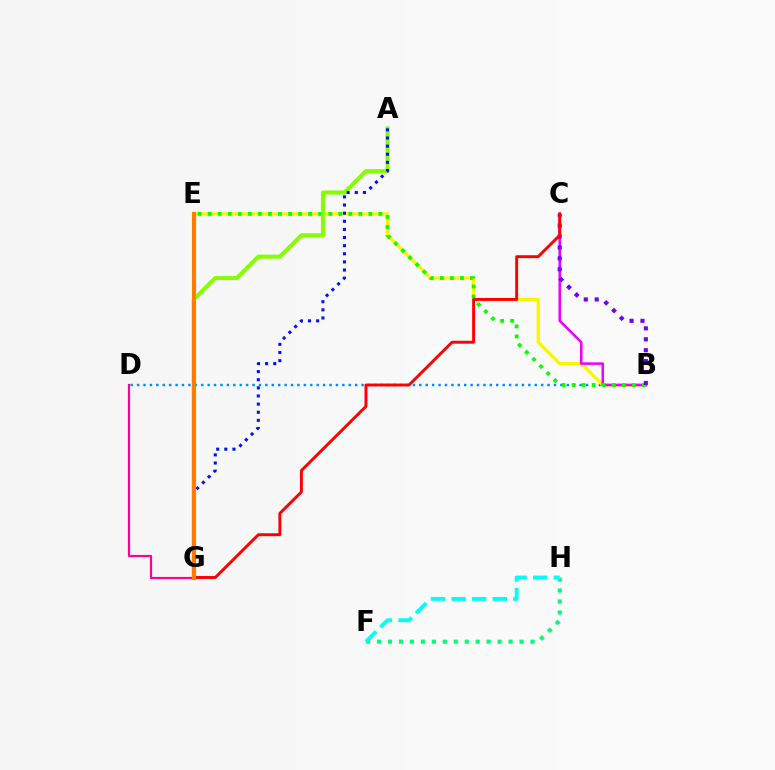{('F', 'H'): [{'color': '#00ff74', 'line_style': 'dotted', 'thickness': 2.98}, {'color': '#00fff6', 'line_style': 'dashed', 'thickness': 2.8}], ('B', 'D'): [{'color': '#008cff', 'line_style': 'dotted', 'thickness': 1.74}], ('B', 'E'): [{'color': '#fcf500', 'line_style': 'solid', 'thickness': 2.33}, {'color': '#08ff00', 'line_style': 'dotted', 'thickness': 2.73}], ('B', 'C'): [{'color': '#ee00ff', 'line_style': 'solid', 'thickness': 1.83}, {'color': '#7200ff', 'line_style': 'dotted', 'thickness': 2.97}], ('A', 'G'): [{'color': '#84ff00', 'line_style': 'solid', 'thickness': 2.89}, {'color': '#0010ff', 'line_style': 'dotted', 'thickness': 2.21}], ('D', 'G'): [{'color': '#ff0094', 'line_style': 'solid', 'thickness': 1.58}], ('C', 'G'): [{'color': '#ff0000', 'line_style': 'solid', 'thickness': 2.1}], ('E', 'G'): [{'color': '#ff7c00', 'line_style': 'solid', 'thickness': 2.95}]}